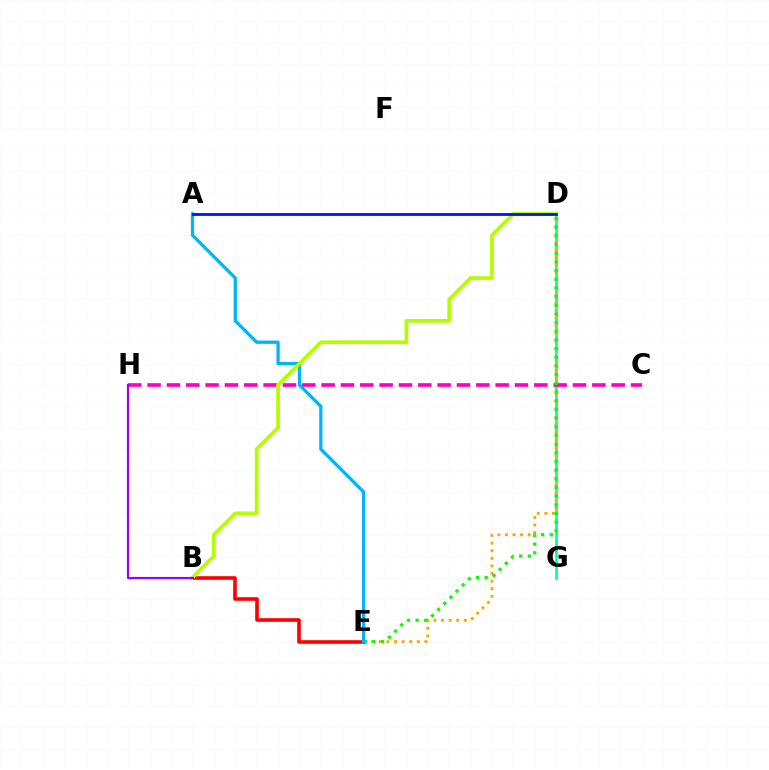{('D', 'G'): [{'color': '#00ff9d', 'line_style': 'solid', 'thickness': 1.93}], ('B', 'E'): [{'color': '#ff0000', 'line_style': 'solid', 'thickness': 2.59}], ('D', 'E'): [{'color': '#ffa500', 'line_style': 'dotted', 'thickness': 2.07}, {'color': '#08ff00', 'line_style': 'dotted', 'thickness': 2.36}], ('C', 'H'): [{'color': '#ff00bd', 'line_style': 'dashed', 'thickness': 2.63}], ('A', 'E'): [{'color': '#00b5ff', 'line_style': 'solid', 'thickness': 2.37}], ('B', 'D'): [{'color': '#b3ff00', 'line_style': 'solid', 'thickness': 2.68}], ('B', 'H'): [{'color': '#9b00ff', 'line_style': 'solid', 'thickness': 1.56}], ('A', 'D'): [{'color': '#0010ff', 'line_style': 'solid', 'thickness': 2.0}]}